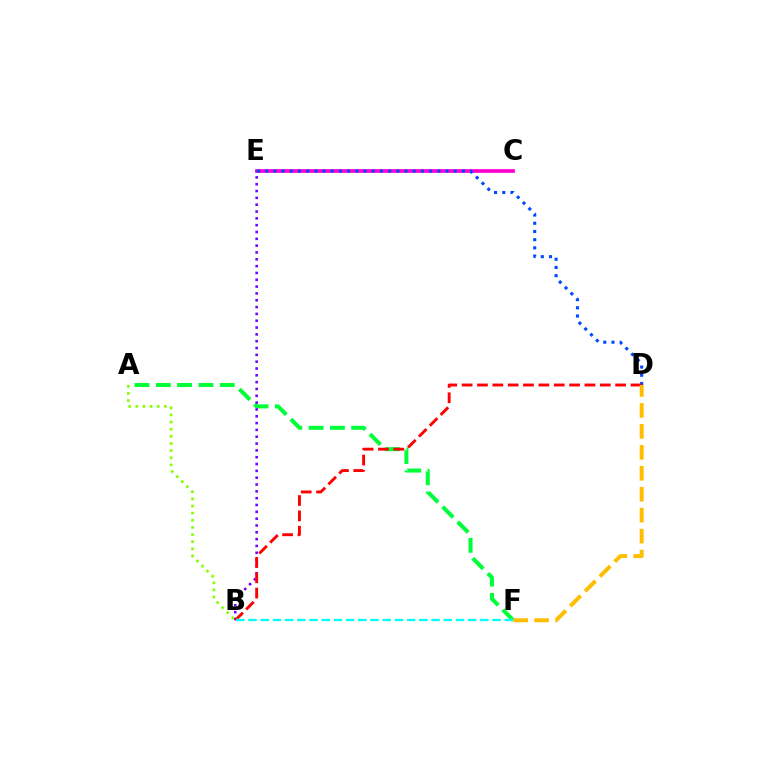{('C', 'E'): [{'color': '#ff00cf', 'line_style': 'solid', 'thickness': 2.67}], ('A', 'F'): [{'color': '#00ff39', 'line_style': 'dashed', 'thickness': 2.9}], ('B', 'E'): [{'color': '#7200ff', 'line_style': 'dotted', 'thickness': 1.85}], ('D', 'E'): [{'color': '#004bff', 'line_style': 'dotted', 'thickness': 2.23}], ('A', 'B'): [{'color': '#84ff00', 'line_style': 'dotted', 'thickness': 1.94}], ('B', 'D'): [{'color': '#ff0000', 'line_style': 'dashed', 'thickness': 2.09}], ('B', 'F'): [{'color': '#00fff6', 'line_style': 'dashed', 'thickness': 1.66}], ('D', 'F'): [{'color': '#ffbd00', 'line_style': 'dashed', 'thickness': 2.85}]}